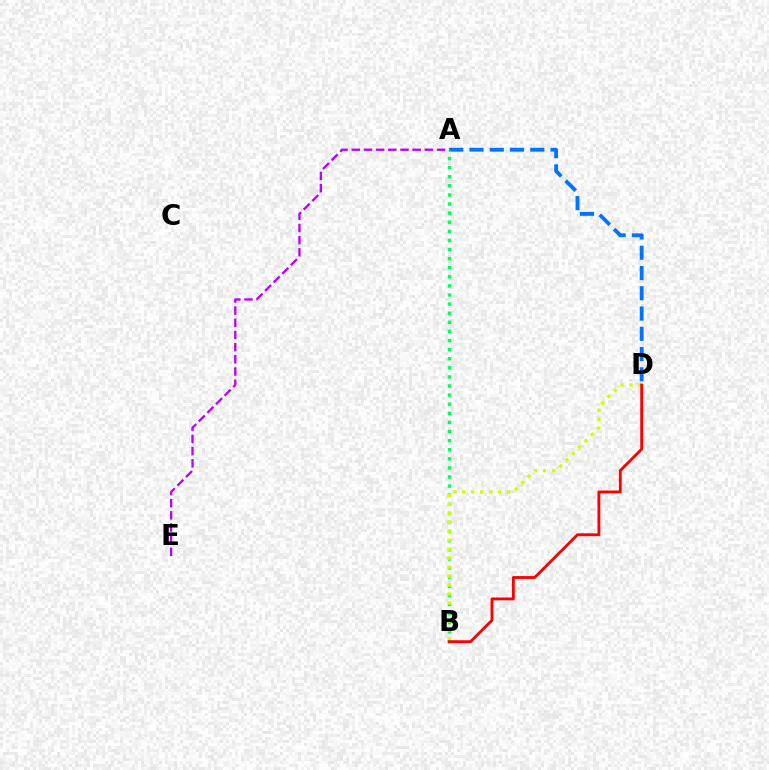{('A', 'D'): [{'color': '#0074ff', 'line_style': 'dashed', 'thickness': 2.75}], ('A', 'B'): [{'color': '#00ff5c', 'line_style': 'dotted', 'thickness': 2.47}], ('B', 'D'): [{'color': '#d1ff00', 'line_style': 'dotted', 'thickness': 2.44}, {'color': '#ff0000', 'line_style': 'solid', 'thickness': 2.04}], ('A', 'E'): [{'color': '#b900ff', 'line_style': 'dashed', 'thickness': 1.65}]}